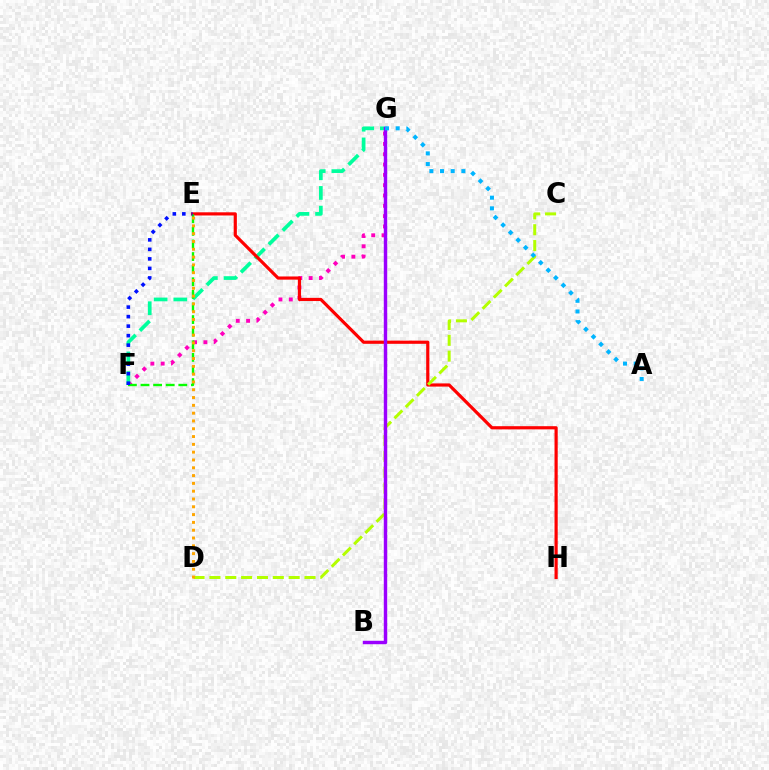{('F', 'G'): [{'color': '#ff00bd', 'line_style': 'dotted', 'thickness': 2.8}, {'color': '#00ff9d', 'line_style': 'dashed', 'thickness': 2.67}], ('E', 'H'): [{'color': '#ff0000', 'line_style': 'solid', 'thickness': 2.29}], ('E', 'F'): [{'color': '#08ff00', 'line_style': 'dashed', 'thickness': 1.71}, {'color': '#0010ff', 'line_style': 'dotted', 'thickness': 2.58}], ('C', 'D'): [{'color': '#b3ff00', 'line_style': 'dashed', 'thickness': 2.15}], ('D', 'E'): [{'color': '#ffa500', 'line_style': 'dotted', 'thickness': 2.12}], ('B', 'G'): [{'color': '#9b00ff', 'line_style': 'solid', 'thickness': 2.47}], ('A', 'G'): [{'color': '#00b5ff', 'line_style': 'dotted', 'thickness': 2.9}]}